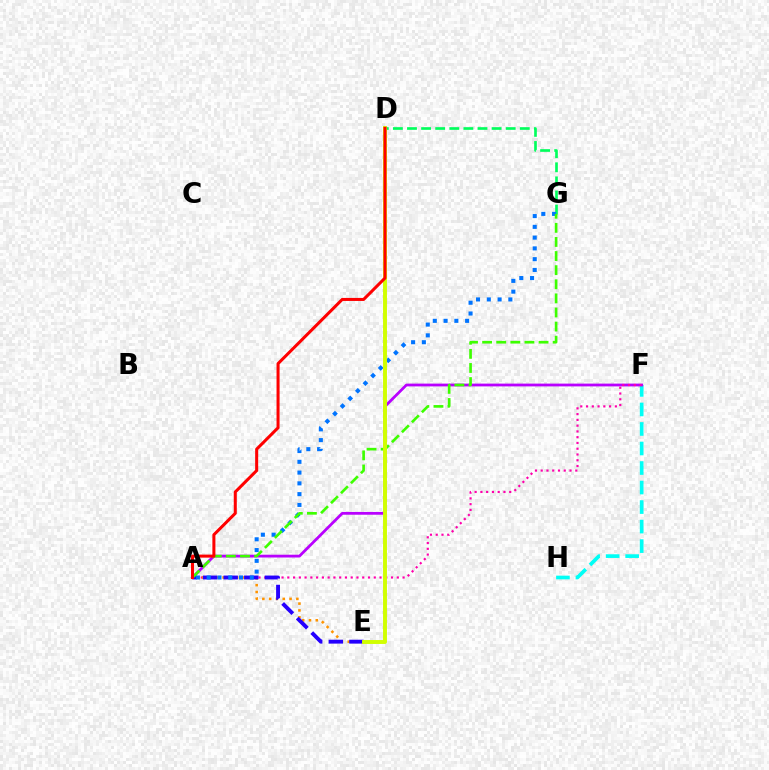{('F', 'H'): [{'color': '#00fff6', 'line_style': 'dashed', 'thickness': 2.65}], ('A', 'F'): [{'color': '#b900ff', 'line_style': 'solid', 'thickness': 2.01}, {'color': '#ff00ac', 'line_style': 'dotted', 'thickness': 1.57}], ('A', 'E'): [{'color': '#ff9400', 'line_style': 'dotted', 'thickness': 1.85}, {'color': '#2500ff', 'line_style': 'dashed', 'thickness': 2.8}], ('D', 'G'): [{'color': '#00ff5c', 'line_style': 'dashed', 'thickness': 1.92}], ('A', 'G'): [{'color': '#0074ff', 'line_style': 'dotted', 'thickness': 2.93}, {'color': '#3dff00', 'line_style': 'dashed', 'thickness': 1.92}], ('D', 'E'): [{'color': '#d1ff00', 'line_style': 'solid', 'thickness': 2.82}], ('A', 'D'): [{'color': '#ff0000', 'line_style': 'solid', 'thickness': 2.18}]}